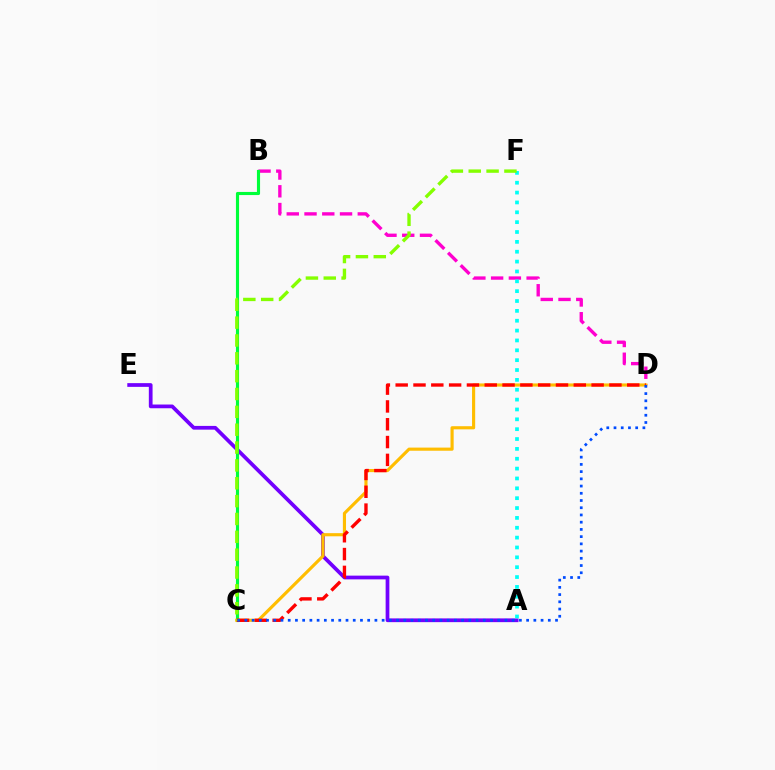{('B', 'D'): [{'color': '#ff00cf', 'line_style': 'dashed', 'thickness': 2.41}], ('A', 'E'): [{'color': '#7200ff', 'line_style': 'solid', 'thickness': 2.69}], ('B', 'C'): [{'color': '#00ff39', 'line_style': 'solid', 'thickness': 2.25}], ('A', 'F'): [{'color': '#00fff6', 'line_style': 'dotted', 'thickness': 2.68}], ('C', 'D'): [{'color': '#ffbd00', 'line_style': 'solid', 'thickness': 2.26}, {'color': '#ff0000', 'line_style': 'dashed', 'thickness': 2.42}, {'color': '#004bff', 'line_style': 'dotted', 'thickness': 1.96}], ('C', 'F'): [{'color': '#84ff00', 'line_style': 'dashed', 'thickness': 2.42}]}